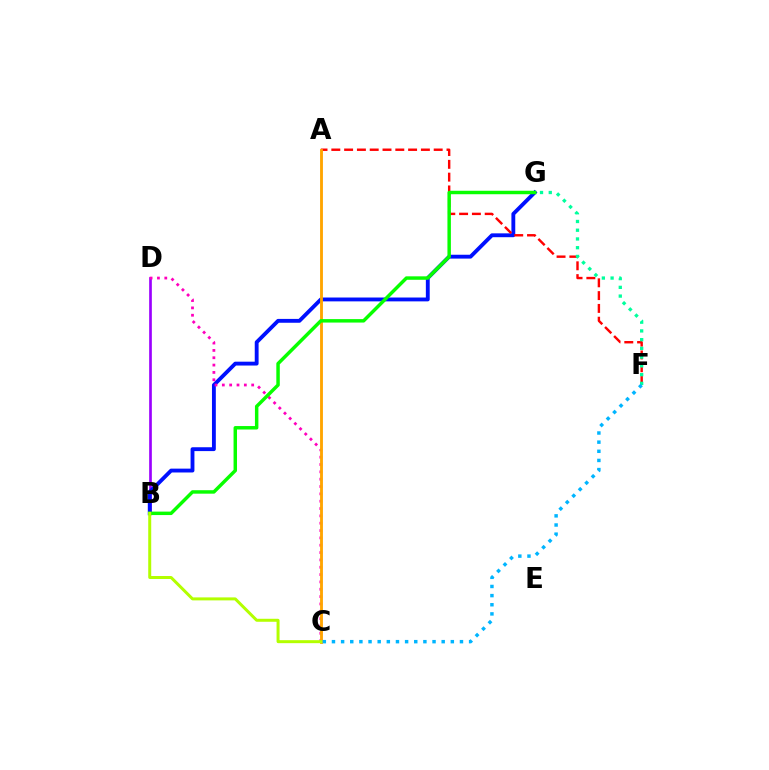{('B', 'D'): [{'color': '#9b00ff', 'line_style': 'solid', 'thickness': 1.92}], ('B', 'G'): [{'color': '#0010ff', 'line_style': 'solid', 'thickness': 2.77}, {'color': '#08ff00', 'line_style': 'solid', 'thickness': 2.49}], ('A', 'F'): [{'color': '#ff0000', 'line_style': 'dashed', 'thickness': 1.74}], ('C', 'D'): [{'color': '#ff00bd', 'line_style': 'dotted', 'thickness': 1.99}], ('F', 'G'): [{'color': '#00ff9d', 'line_style': 'dotted', 'thickness': 2.37}], ('A', 'C'): [{'color': '#ffa500', 'line_style': 'solid', 'thickness': 2.05}], ('B', 'C'): [{'color': '#b3ff00', 'line_style': 'solid', 'thickness': 2.15}], ('C', 'F'): [{'color': '#00b5ff', 'line_style': 'dotted', 'thickness': 2.48}]}